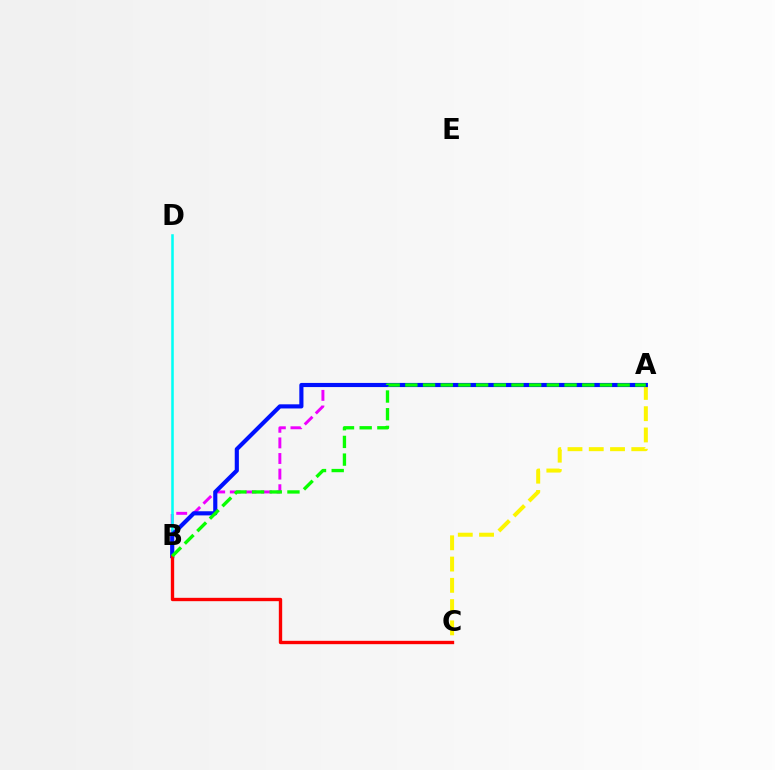{('A', 'C'): [{'color': '#fcf500', 'line_style': 'dashed', 'thickness': 2.89}], ('A', 'B'): [{'color': '#ee00ff', 'line_style': 'dashed', 'thickness': 2.12}, {'color': '#0010ff', 'line_style': 'solid', 'thickness': 2.98}, {'color': '#08ff00', 'line_style': 'dashed', 'thickness': 2.4}], ('B', 'D'): [{'color': '#00fff6', 'line_style': 'solid', 'thickness': 1.83}], ('B', 'C'): [{'color': '#ff0000', 'line_style': 'solid', 'thickness': 2.41}]}